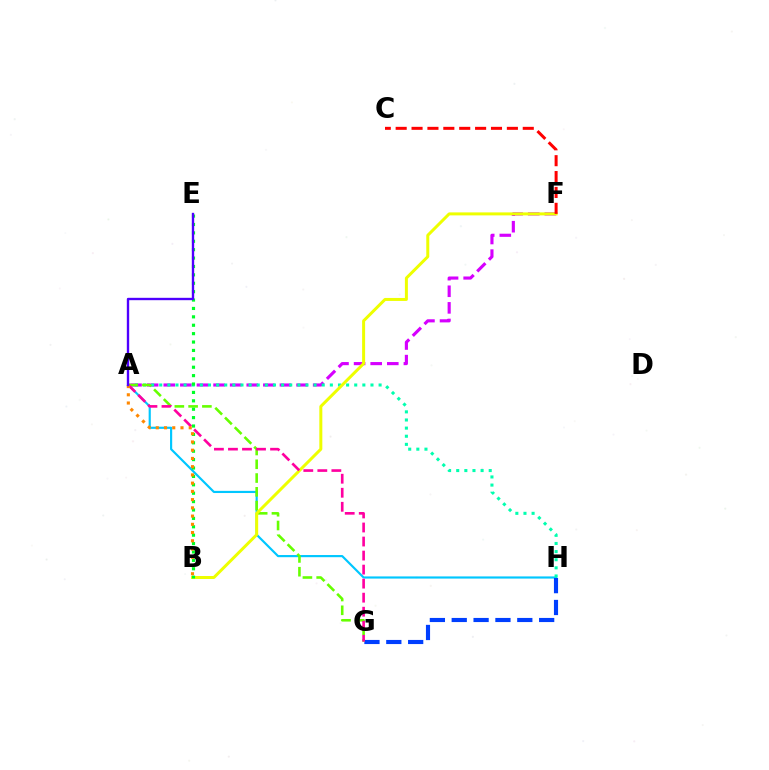{('A', 'H'): [{'color': '#00c7ff', 'line_style': 'solid', 'thickness': 1.56}, {'color': '#00ffaf', 'line_style': 'dotted', 'thickness': 2.21}], ('G', 'H'): [{'color': '#003fff', 'line_style': 'dashed', 'thickness': 2.97}], ('A', 'F'): [{'color': '#d600ff', 'line_style': 'dashed', 'thickness': 2.26}], ('A', 'G'): [{'color': '#66ff00', 'line_style': 'dashed', 'thickness': 1.87}, {'color': '#ff00a0', 'line_style': 'dashed', 'thickness': 1.91}], ('B', 'F'): [{'color': '#eeff00', 'line_style': 'solid', 'thickness': 2.16}], ('B', 'E'): [{'color': '#00ff27', 'line_style': 'dotted', 'thickness': 2.28}], ('A', 'B'): [{'color': '#ff8800', 'line_style': 'dotted', 'thickness': 2.24}], ('C', 'F'): [{'color': '#ff0000', 'line_style': 'dashed', 'thickness': 2.16}], ('A', 'E'): [{'color': '#4f00ff', 'line_style': 'solid', 'thickness': 1.7}]}